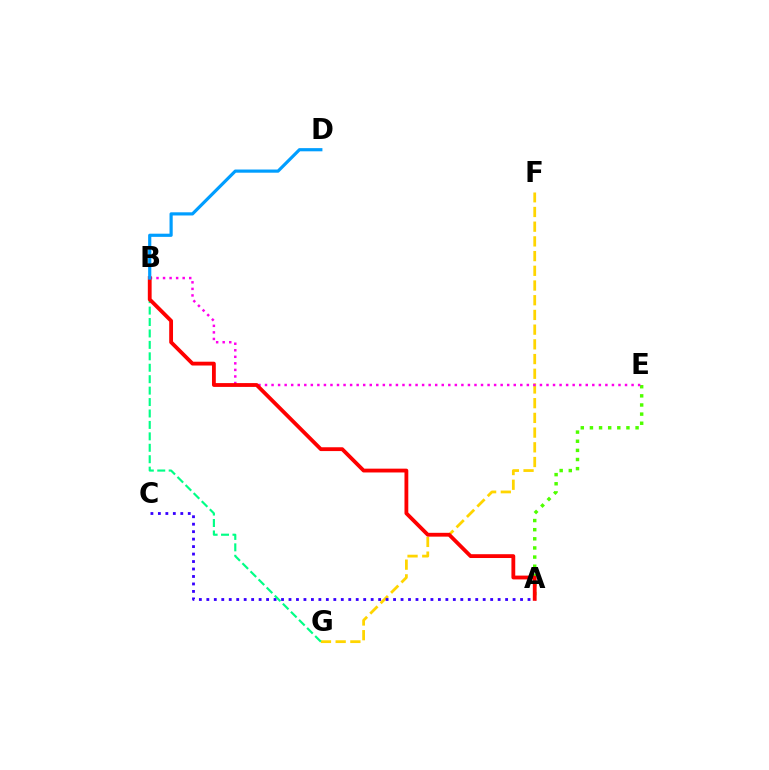{('F', 'G'): [{'color': '#ffd500', 'line_style': 'dashed', 'thickness': 2.0}], ('A', 'C'): [{'color': '#3700ff', 'line_style': 'dotted', 'thickness': 2.03}], ('B', 'G'): [{'color': '#00ff86', 'line_style': 'dashed', 'thickness': 1.55}], ('A', 'E'): [{'color': '#4fff00', 'line_style': 'dotted', 'thickness': 2.48}], ('B', 'E'): [{'color': '#ff00ed', 'line_style': 'dotted', 'thickness': 1.78}], ('A', 'B'): [{'color': '#ff0000', 'line_style': 'solid', 'thickness': 2.75}], ('B', 'D'): [{'color': '#009eff', 'line_style': 'solid', 'thickness': 2.29}]}